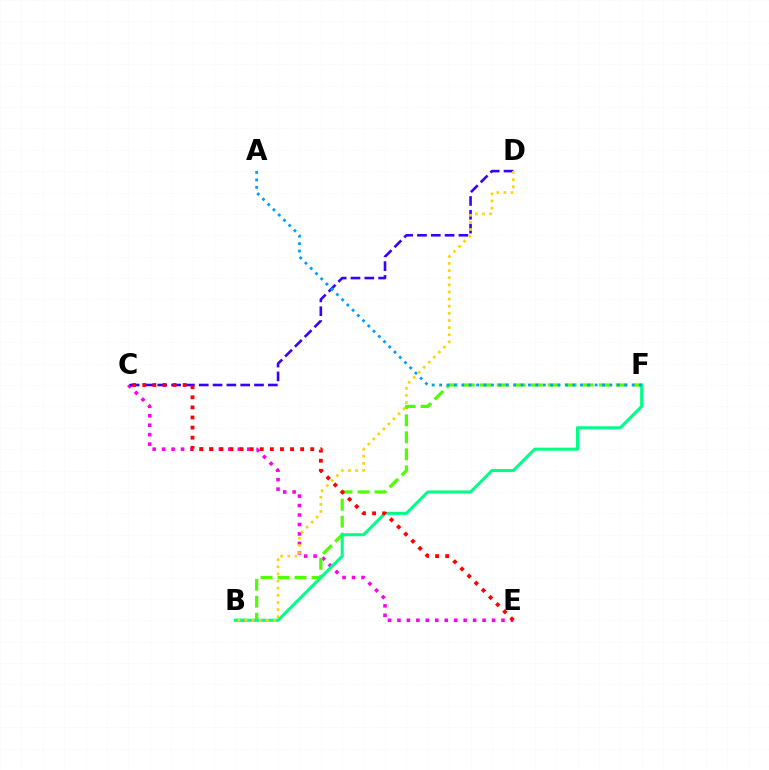{('C', 'E'): [{'color': '#ff00ed', 'line_style': 'dotted', 'thickness': 2.57}, {'color': '#ff0000', 'line_style': 'dotted', 'thickness': 2.74}], ('B', 'F'): [{'color': '#4fff00', 'line_style': 'dashed', 'thickness': 2.31}, {'color': '#00ff86', 'line_style': 'solid', 'thickness': 2.2}], ('C', 'D'): [{'color': '#3700ff', 'line_style': 'dashed', 'thickness': 1.88}], ('A', 'F'): [{'color': '#009eff', 'line_style': 'dotted', 'thickness': 2.01}], ('B', 'D'): [{'color': '#ffd500', 'line_style': 'dotted', 'thickness': 1.94}]}